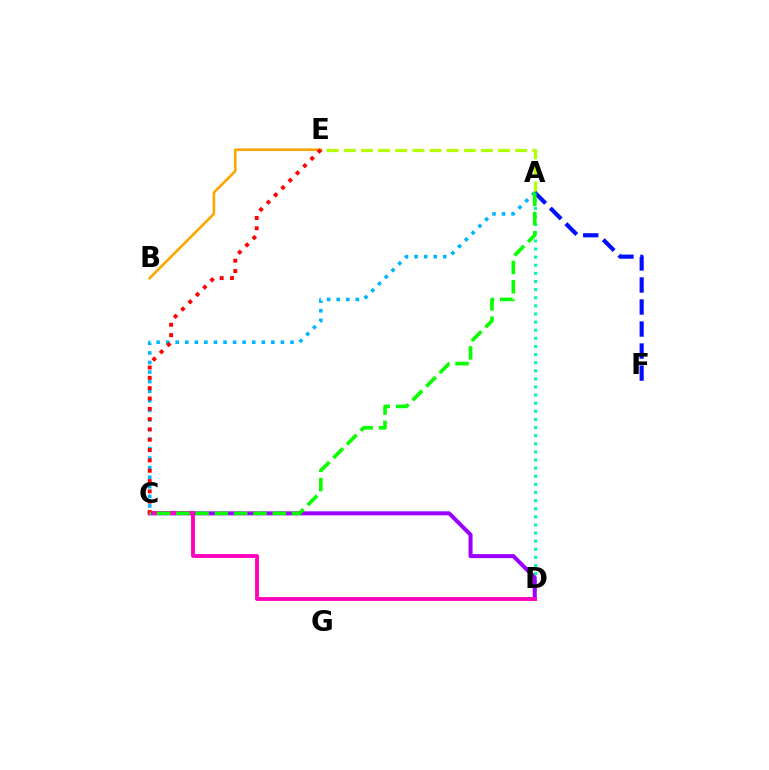{('A', 'E'): [{'color': '#b3ff00', 'line_style': 'dashed', 'thickness': 2.33}], ('A', 'F'): [{'color': '#0010ff', 'line_style': 'dashed', 'thickness': 2.99}], ('A', 'C'): [{'color': '#00b5ff', 'line_style': 'dotted', 'thickness': 2.6}, {'color': '#08ff00', 'line_style': 'dashed', 'thickness': 2.62}], ('A', 'D'): [{'color': '#00ff9d', 'line_style': 'dotted', 'thickness': 2.2}], ('C', 'D'): [{'color': '#9b00ff', 'line_style': 'solid', 'thickness': 2.89}, {'color': '#ff00bd', 'line_style': 'solid', 'thickness': 2.75}], ('B', 'E'): [{'color': '#ffa500', 'line_style': 'solid', 'thickness': 1.9}], ('C', 'E'): [{'color': '#ff0000', 'line_style': 'dotted', 'thickness': 2.8}]}